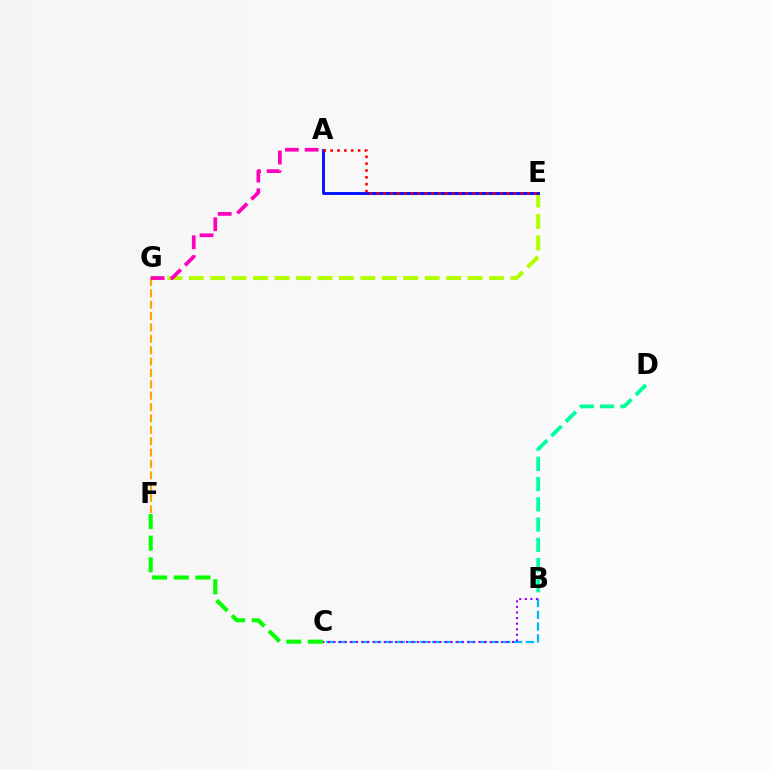{('B', 'D'): [{'color': '#00ff9d', 'line_style': 'dashed', 'thickness': 2.75}], ('B', 'C'): [{'color': '#00b5ff', 'line_style': 'dashed', 'thickness': 1.6}, {'color': '#9b00ff', 'line_style': 'dotted', 'thickness': 1.52}], ('C', 'F'): [{'color': '#08ff00', 'line_style': 'dashed', 'thickness': 2.94}], ('E', 'G'): [{'color': '#b3ff00', 'line_style': 'dashed', 'thickness': 2.91}], ('A', 'E'): [{'color': '#0010ff', 'line_style': 'solid', 'thickness': 2.08}, {'color': '#ff0000', 'line_style': 'dotted', 'thickness': 1.86}], ('F', 'G'): [{'color': '#ffa500', 'line_style': 'dashed', 'thickness': 1.54}], ('A', 'G'): [{'color': '#ff00bd', 'line_style': 'dashed', 'thickness': 2.69}]}